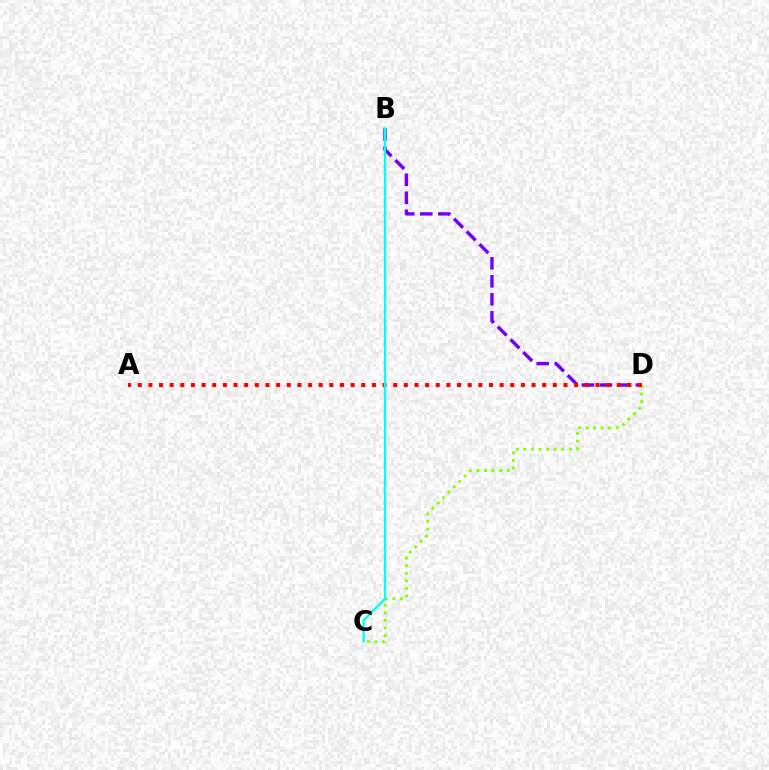{('B', 'D'): [{'color': '#7200ff', 'line_style': 'dashed', 'thickness': 2.45}], ('C', 'D'): [{'color': '#84ff00', 'line_style': 'dotted', 'thickness': 2.06}], ('A', 'D'): [{'color': '#ff0000', 'line_style': 'dotted', 'thickness': 2.89}], ('B', 'C'): [{'color': '#00fff6', 'line_style': 'solid', 'thickness': 1.65}]}